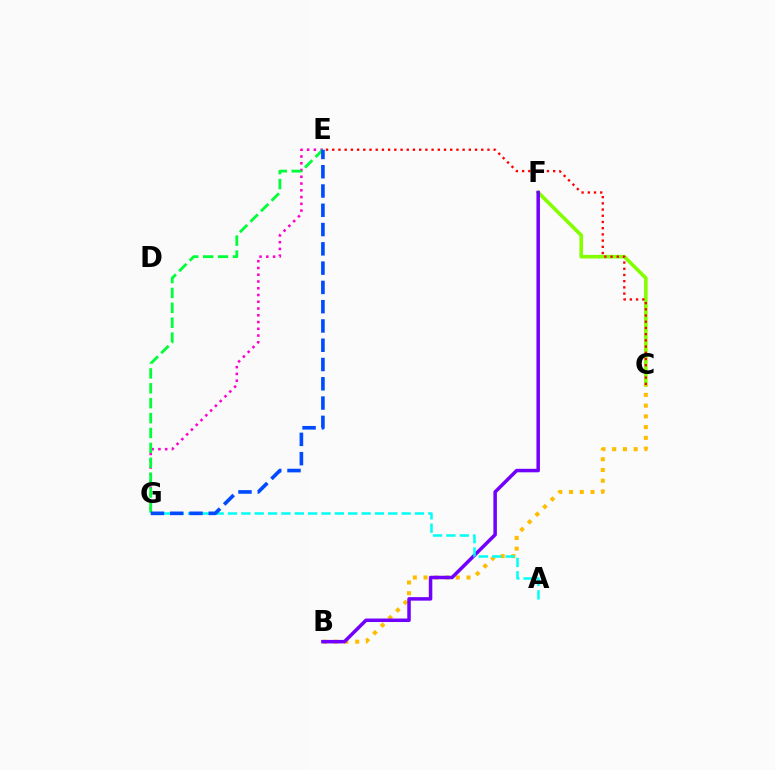{('C', 'F'): [{'color': '#84ff00', 'line_style': 'solid', 'thickness': 2.6}], ('B', 'C'): [{'color': '#ffbd00', 'line_style': 'dotted', 'thickness': 2.92}], ('E', 'G'): [{'color': '#ff00cf', 'line_style': 'dotted', 'thickness': 1.84}, {'color': '#00ff39', 'line_style': 'dashed', 'thickness': 2.02}, {'color': '#004bff', 'line_style': 'dashed', 'thickness': 2.62}], ('B', 'F'): [{'color': '#7200ff', 'line_style': 'solid', 'thickness': 2.52}], ('A', 'G'): [{'color': '#00fff6', 'line_style': 'dashed', 'thickness': 1.81}], ('C', 'E'): [{'color': '#ff0000', 'line_style': 'dotted', 'thickness': 1.69}]}